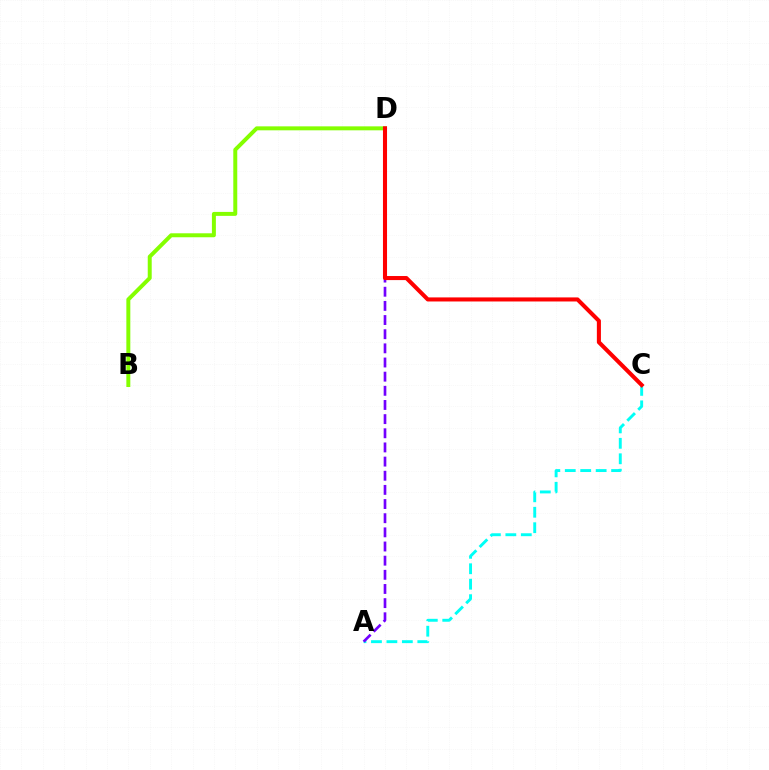{('A', 'C'): [{'color': '#00fff6', 'line_style': 'dashed', 'thickness': 2.1}], ('B', 'D'): [{'color': '#84ff00', 'line_style': 'solid', 'thickness': 2.86}], ('A', 'D'): [{'color': '#7200ff', 'line_style': 'dashed', 'thickness': 1.92}], ('C', 'D'): [{'color': '#ff0000', 'line_style': 'solid', 'thickness': 2.93}]}